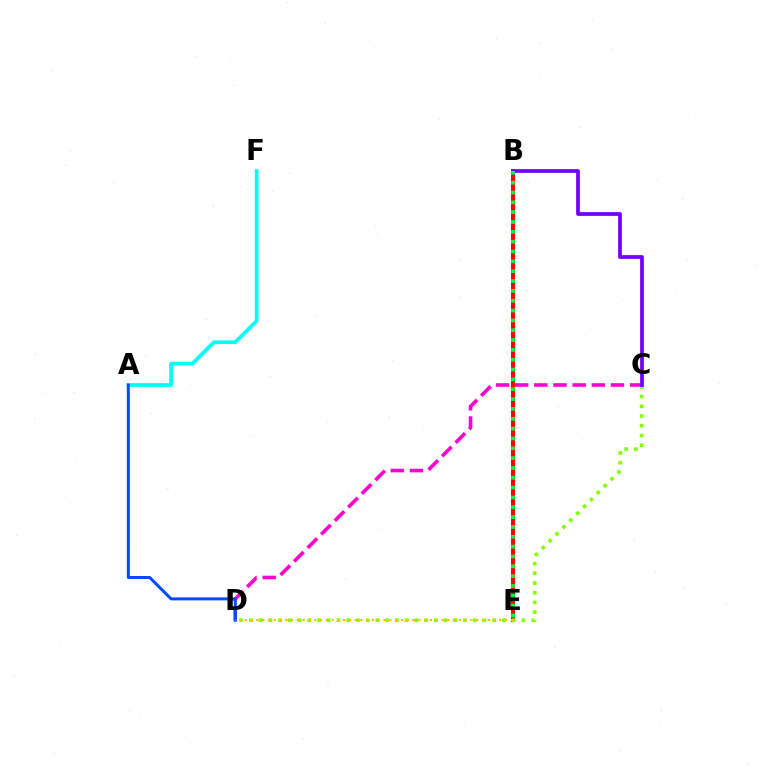{('A', 'F'): [{'color': '#00fff6', 'line_style': 'solid', 'thickness': 2.67}], ('B', 'E'): [{'color': '#ff0000', 'line_style': 'solid', 'thickness': 2.92}, {'color': '#00ff39', 'line_style': 'dotted', 'thickness': 2.67}], ('C', 'D'): [{'color': '#ff00cf', 'line_style': 'dashed', 'thickness': 2.6}, {'color': '#84ff00', 'line_style': 'dotted', 'thickness': 2.64}], ('B', 'C'): [{'color': '#7200ff', 'line_style': 'solid', 'thickness': 2.69}], ('A', 'D'): [{'color': '#004bff', 'line_style': 'solid', 'thickness': 2.15}], ('D', 'E'): [{'color': '#ffbd00', 'line_style': 'dotted', 'thickness': 1.57}]}